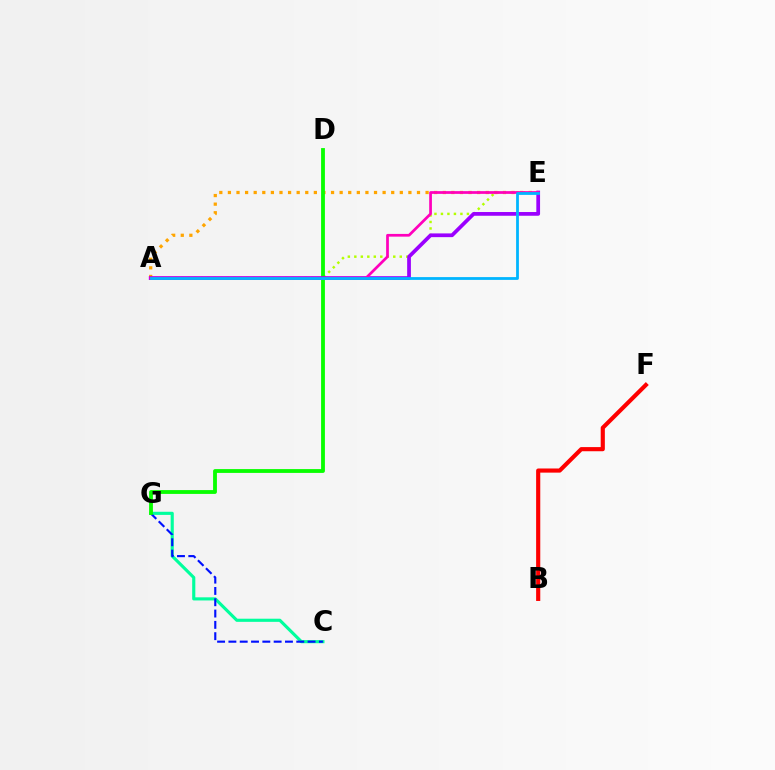{('A', 'E'): [{'color': '#ffa500', 'line_style': 'dotted', 'thickness': 2.34}, {'color': '#b3ff00', 'line_style': 'dotted', 'thickness': 1.76}, {'color': '#9b00ff', 'line_style': 'solid', 'thickness': 2.69}, {'color': '#ff00bd', 'line_style': 'solid', 'thickness': 1.96}, {'color': '#00b5ff', 'line_style': 'solid', 'thickness': 2.01}], ('C', 'G'): [{'color': '#00ff9d', 'line_style': 'solid', 'thickness': 2.25}, {'color': '#0010ff', 'line_style': 'dashed', 'thickness': 1.54}], ('D', 'G'): [{'color': '#08ff00', 'line_style': 'solid', 'thickness': 2.75}], ('B', 'F'): [{'color': '#ff0000', 'line_style': 'solid', 'thickness': 2.98}]}